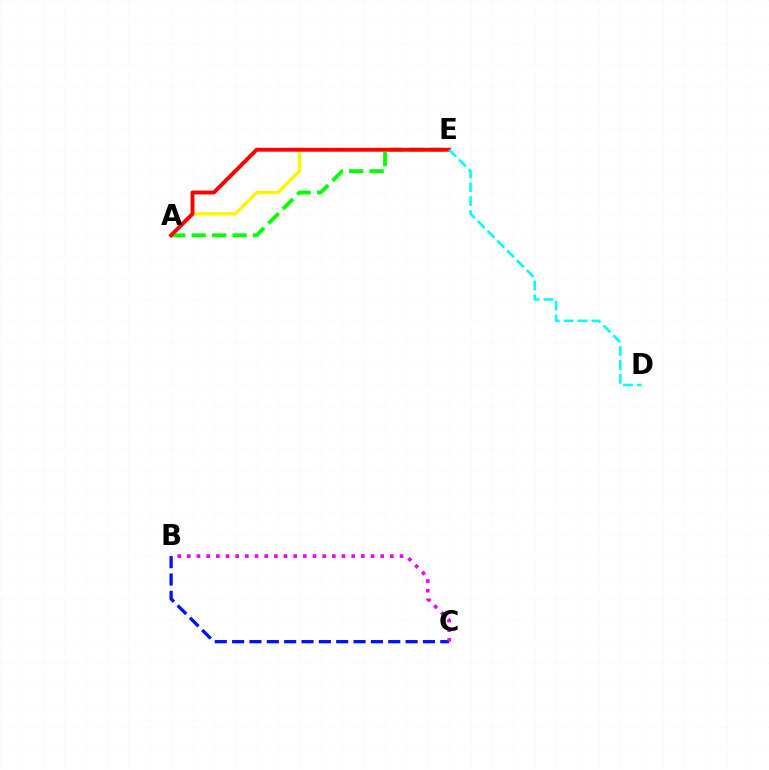{('A', 'E'): [{'color': '#08ff00', 'line_style': 'dashed', 'thickness': 2.78}, {'color': '#fcf500', 'line_style': 'solid', 'thickness': 2.42}, {'color': '#ff0000', 'line_style': 'solid', 'thickness': 2.82}], ('B', 'C'): [{'color': '#0010ff', 'line_style': 'dashed', 'thickness': 2.36}, {'color': '#ee00ff', 'line_style': 'dotted', 'thickness': 2.63}], ('D', 'E'): [{'color': '#00fff6', 'line_style': 'dashed', 'thickness': 1.88}]}